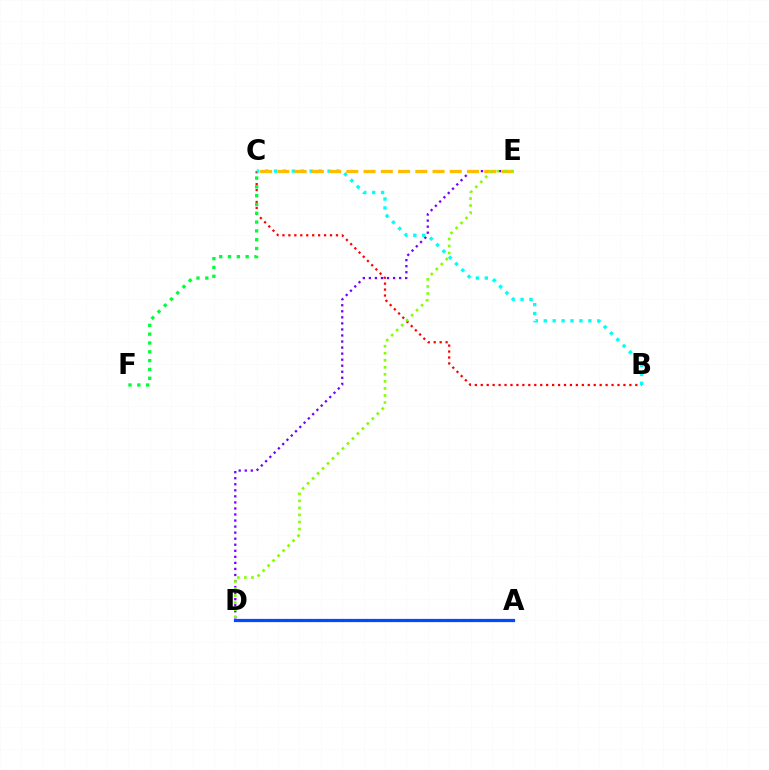{('A', 'D'): [{'color': '#ff00cf', 'line_style': 'dotted', 'thickness': 2.19}, {'color': '#004bff', 'line_style': 'solid', 'thickness': 2.31}], ('B', 'C'): [{'color': '#ff0000', 'line_style': 'dotted', 'thickness': 1.62}, {'color': '#00fff6', 'line_style': 'dotted', 'thickness': 2.42}], ('C', 'F'): [{'color': '#00ff39', 'line_style': 'dotted', 'thickness': 2.4}], ('D', 'E'): [{'color': '#7200ff', 'line_style': 'dotted', 'thickness': 1.64}, {'color': '#84ff00', 'line_style': 'dotted', 'thickness': 1.91}], ('C', 'E'): [{'color': '#ffbd00', 'line_style': 'dashed', 'thickness': 2.34}]}